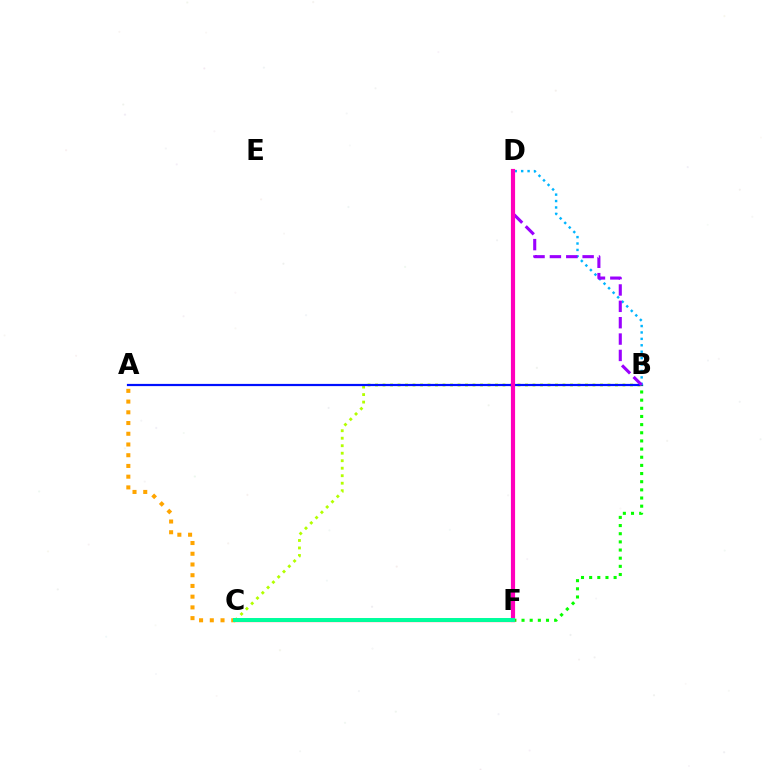{('B', 'C'): [{'color': '#b3ff00', 'line_style': 'dotted', 'thickness': 2.04}], ('A', 'B'): [{'color': '#0010ff', 'line_style': 'solid', 'thickness': 1.59}], ('B', 'D'): [{'color': '#00b5ff', 'line_style': 'dotted', 'thickness': 1.74}, {'color': '#9b00ff', 'line_style': 'dashed', 'thickness': 2.22}], ('B', 'F'): [{'color': '#08ff00', 'line_style': 'dotted', 'thickness': 2.22}], ('C', 'F'): [{'color': '#ff0000', 'line_style': 'solid', 'thickness': 2.29}, {'color': '#00ff9d', 'line_style': 'solid', 'thickness': 2.86}], ('A', 'C'): [{'color': '#ffa500', 'line_style': 'dotted', 'thickness': 2.91}], ('D', 'F'): [{'color': '#ff00bd', 'line_style': 'solid', 'thickness': 3.0}]}